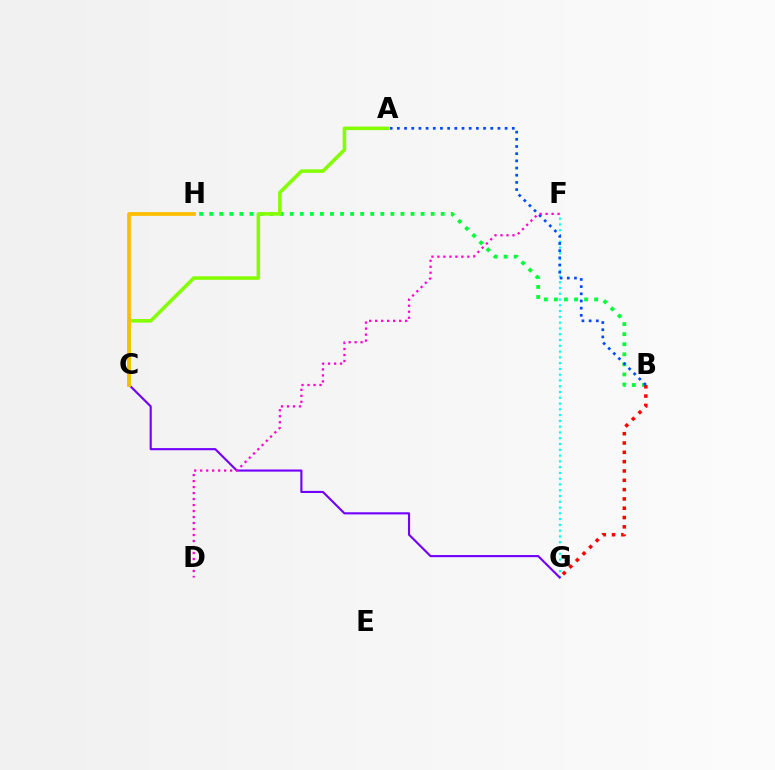{('F', 'G'): [{'color': '#00fff6', 'line_style': 'dotted', 'thickness': 1.57}], ('B', 'H'): [{'color': '#00ff39', 'line_style': 'dotted', 'thickness': 2.73}], ('C', 'G'): [{'color': '#7200ff', 'line_style': 'solid', 'thickness': 1.53}], ('B', 'G'): [{'color': '#ff0000', 'line_style': 'dotted', 'thickness': 2.53}], ('A', 'B'): [{'color': '#004bff', 'line_style': 'dotted', 'thickness': 1.95}], ('A', 'C'): [{'color': '#84ff00', 'line_style': 'solid', 'thickness': 2.55}], ('D', 'F'): [{'color': '#ff00cf', 'line_style': 'dotted', 'thickness': 1.63}], ('C', 'H'): [{'color': '#ffbd00', 'line_style': 'solid', 'thickness': 2.68}]}